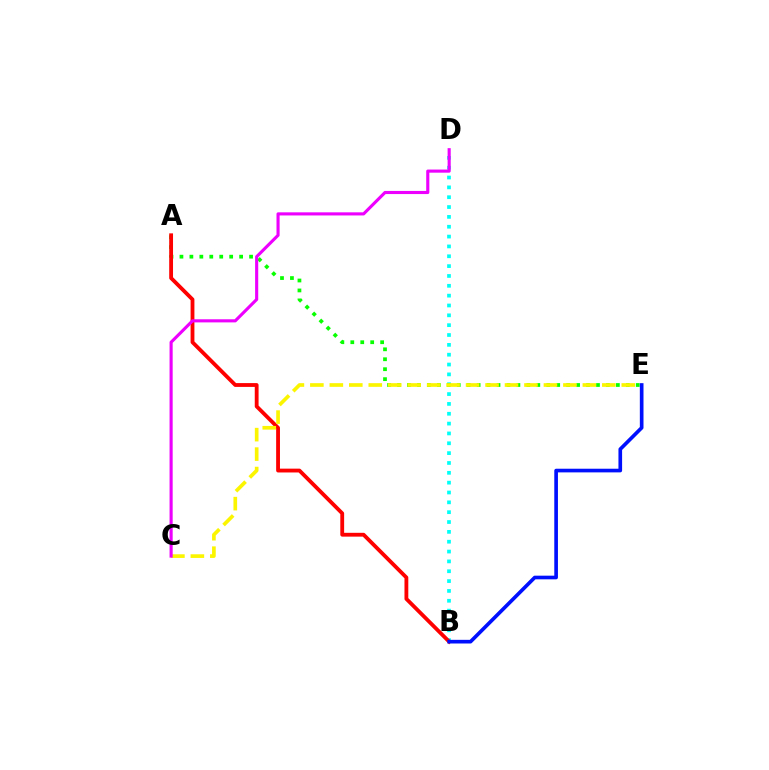{('B', 'D'): [{'color': '#00fff6', 'line_style': 'dotted', 'thickness': 2.67}], ('A', 'E'): [{'color': '#08ff00', 'line_style': 'dotted', 'thickness': 2.7}], ('A', 'B'): [{'color': '#ff0000', 'line_style': 'solid', 'thickness': 2.75}], ('C', 'E'): [{'color': '#fcf500', 'line_style': 'dashed', 'thickness': 2.64}], ('C', 'D'): [{'color': '#ee00ff', 'line_style': 'solid', 'thickness': 2.25}], ('B', 'E'): [{'color': '#0010ff', 'line_style': 'solid', 'thickness': 2.63}]}